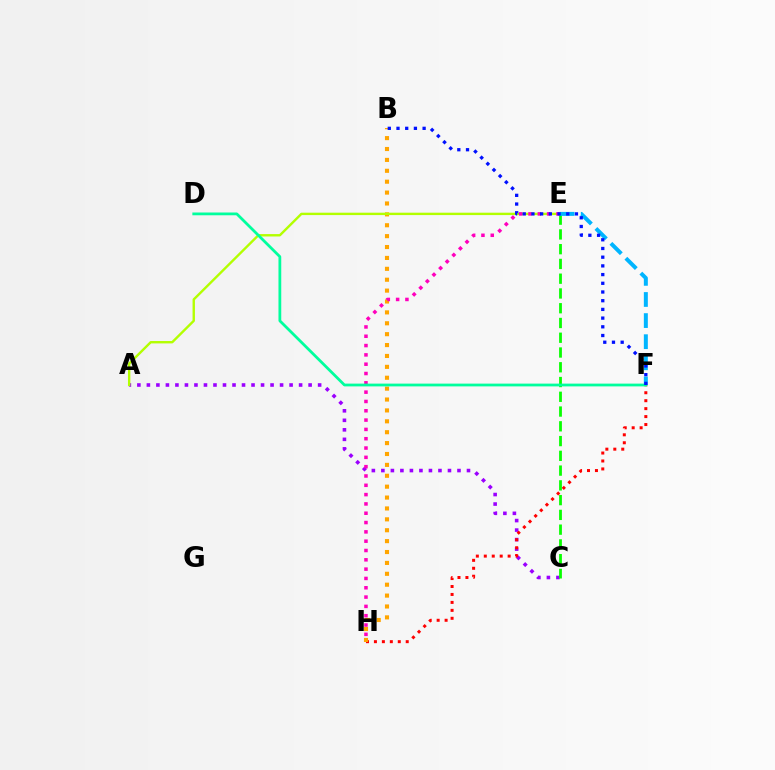{('A', 'C'): [{'color': '#9b00ff', 'line_style': 'dotted', 'thickness': 2.58}], ('F', 'H'): [{'color': '#ff0000', 'line_style': 'dotted', 'thickness': 2.16}], ('B', 'H'): [{'color': '#ffa500', 'line_style': 'dotted', 'thickness': 2.96}], ('A', 'E'): [{'color': '#b3ff00', 'line_style': 'solid', 'thickness': 1.72}], ('C', 'E'): [{'color': '#08ff00', 'line_style': 'dashed', 'thickness': 2.01}], ('E', 'H'): [{'color': '#ff00bd', 'line_style': 'dotted', 'thickness': 2.53}], ('D', 'F'): [{'color': '#00ff9d', 'line_style': 'solid', 'thickness': 2.0}], ('E', 'F'): [{'color': '#00b5ff', 'line_style': 'dashed', 'thickness': 2.87}], ('B', 'F'): [{'color': '#0010ff', 'line_style': 'dotted', 'thickness': 2.36}]}